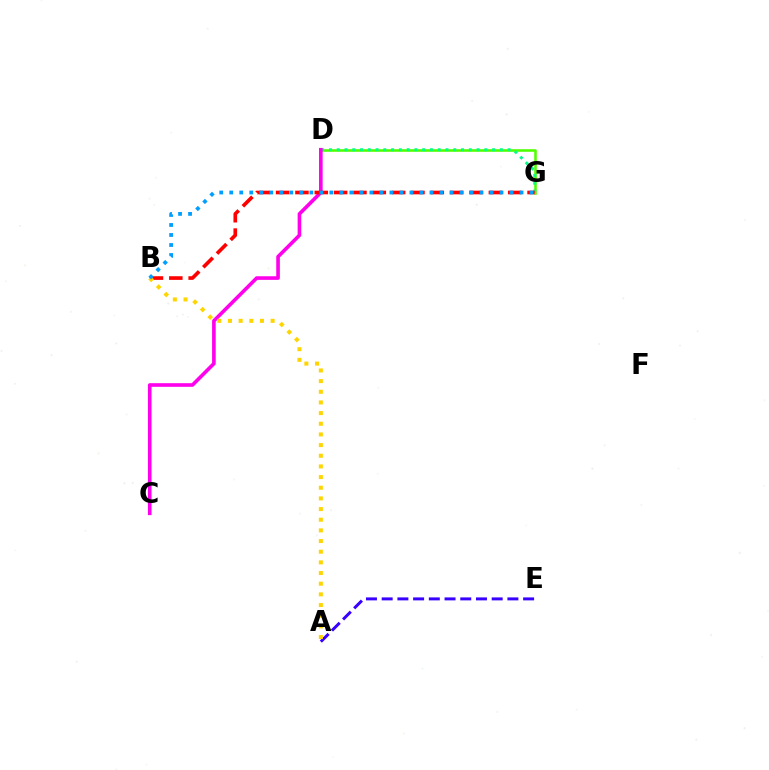{('D', 'G'): [{'color': '#4fff00', 'line_style': 'solid', 'thickness': 1.85}, {'color': '#00ff86', 'line_style': 'dotted', 'thickness': 2.11}], ('C', 'D'): [{'color': '#ff00ed', 'line_style': 'solid', 'thickness': 2.61}], ('A', 'E'): [{'color': '#3700ff', 'line_style': 'dashed', 'thickness': 2.13}], ('B', 'G'): [{'color': '#ff0000', 'line_style': 'dashed', 'thickness': 2.63}, {'color': '#009eff', 'line_style': 'dotted', 'thickness': 2.72}], ('A', 'B'): [{'color': '#ffd500', 'line_style': 'dotted', 'thickness': 2.9}]}